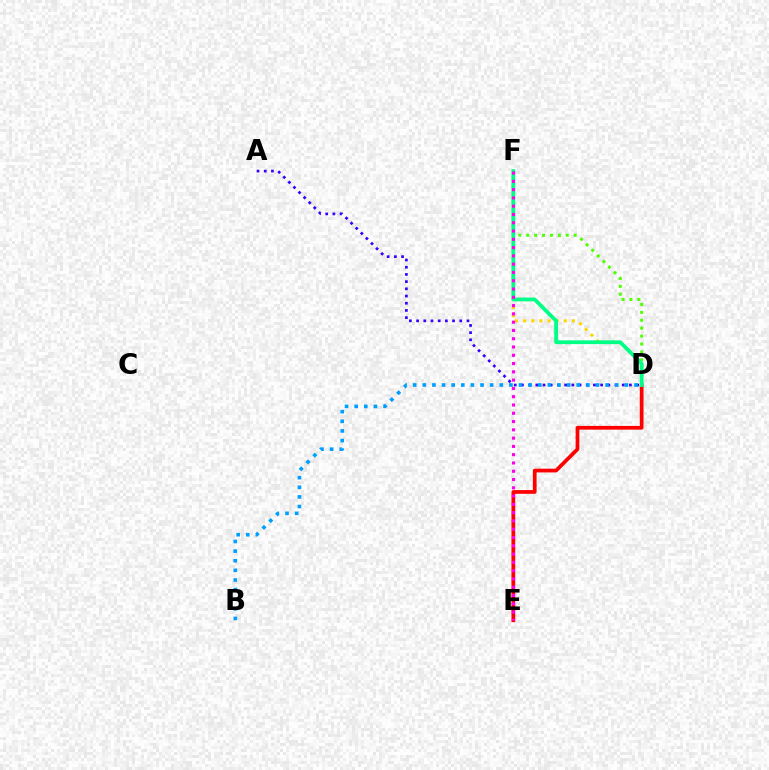{('D', 'F'): [{'color': '#4fff00', 'line_style': 'dotted', 'thickness': 2.15}, {'color': '#ffd500', 'line_style': 'dotted', 'thickness': 2.21}, {'color': '#00ff86', 'line_style': 'solid', 'thickness': 2.73}], ('D', 'E'): [{'color': '#ff0000', 'line_style': 'solid', 'thickness': 2.69}], ('E', 'F'): [{'color': '#ff00ed', 'line_style': 'dotted', 'thickness': 2.25}], ('A', 'D'): [{'color': '#3700ff', 'line_style': 'dotted', 'thickness': 1.96}], ('B', 'D'): [{'color': '#009eff', 'line_style': 'dotted', 'thickness': 2.61}]}